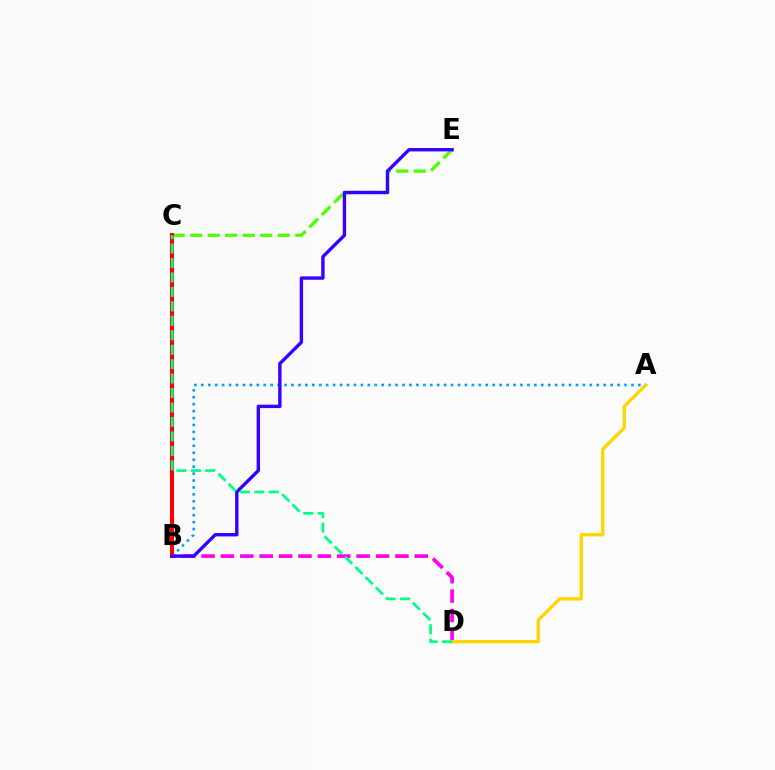{('C', 'E'): [{'color': '#4fff00', 'line_style': 'dashed', 'thickness': 2.38}], ('B', 'C'): [{'color': '#ff0000', 'line_style': 'solid', 'thickness': 2.95}], ('A', 'B'): [{'color': '#009eff', 'line_style': 'dotted', 'thickness': 1.88}], ('B', 'D'): [{'color': '#ff00ed', 'line_style': 'dashed', 'thickness': 2.63}], ('B', 'E'): [{'color': '#3700ff', 'line_style': 'solid', 'thickness': 2.44}], ('A', 'D'): [{'color': '#ffd500', 'line_style': 'solid', 'thickness': 2.38}], ('C', 'D'): [{'color': '#00ff86', 'line_style': 'dashed', 'thickness': 1.96}]}